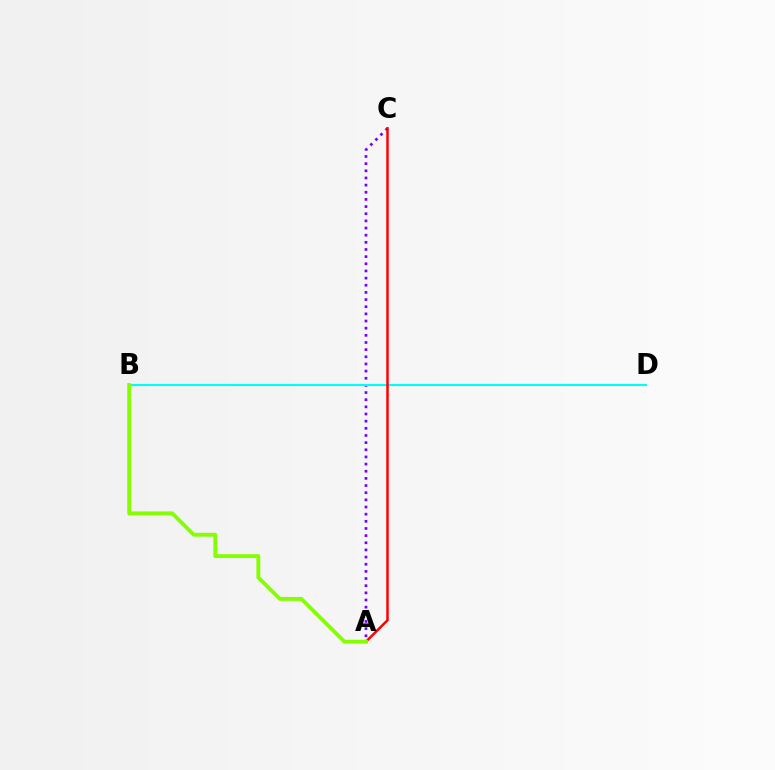{('A', 'C'): [{'color': '#7200ff', 'line_style': 'dotted', 'thickness': 1.94}, {'color': '#ff0000', 'line_style': 'solid', 'thickness': 1.79}], ('B', 'D'): [{'color': '#00fff6', 'line_style': 'solid', 'thickness': 1.51}], ('A', 'B'): [{'color': '#84ff00', 'line_style': 'solid', 'thickness': 2.78}]}